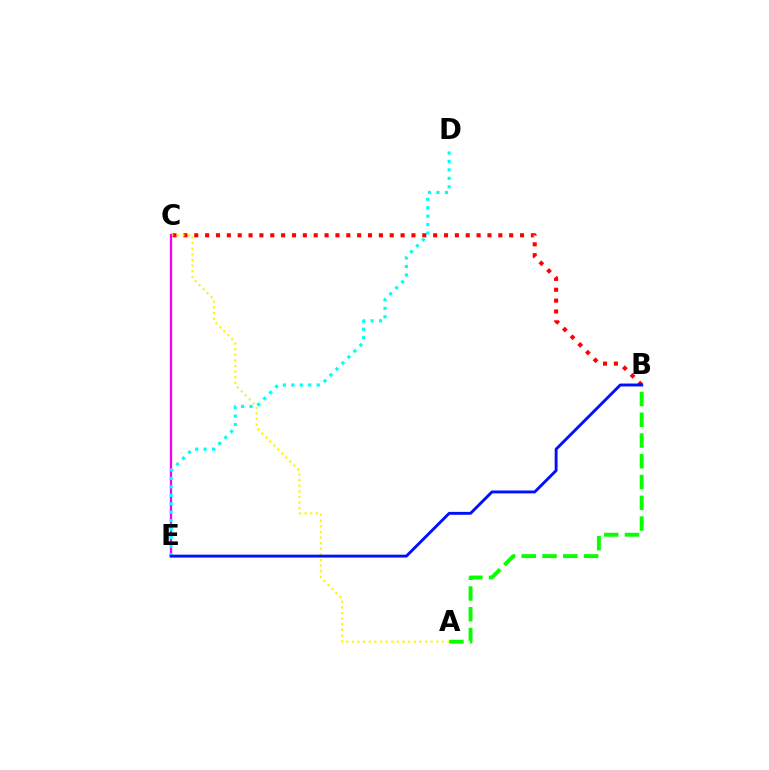{('B', 'C'): [{'color': '#ff0000', 'line_style': 'dotted', 'thickness': 2.95}], ('A', 'C'): [{'color': '#fcf500', 'line_style': 'dotted', 'thickness': 1.53}], ('C', 'E'): [{'color': '#ee00ff', 'line_style': 'solid', 'thickness': 1.63}], ('A', 'B'): [{'color': '#08ff00', 'line_style': 'dashed', 'thickness': 2.82}], ('D', 'E'): [{'color': '#00fff6', 'line_style': 'dotted', 'thickness': 2.3}], ('B', 'E'): [{'color': '#0010ff', 'line_style': 'solid', 'thickness': 2.09}]}